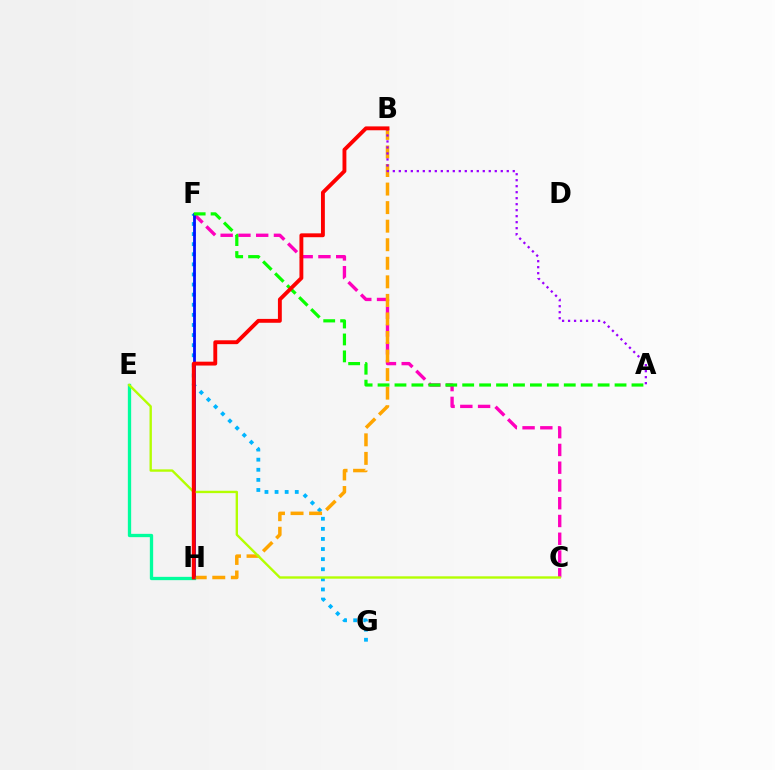{('C', 'F'): [{'color': '#ff00bd', 'line_style': 'dashed', 'thickness': 2.41}], ('F', 'G'): [{'color': '#00b5ff', 'line_style': 'dotted', 'thickness': 2.74}], ('B', 'H'): [{'color': '#ffa500', 'line_style': 'dashed', 'thickness': 2.52}, {'color': '#ff0000', 'line_style': 'solid', 'thickness': 2.79}], ('F', 'H'): [{'color': '#0010ff', 'line_style': 'solid', 'thickness': 2.01}], ('E', 'H'): [{'color': '#00ff9d', 'line_style': 'solid', 'thickness': 2.38}], ('A', 'F'): [{'color': '#08ff00', 'line_style': 'dashed', 'thickness': 2.3}], ('A', 'B'): [{'color': '#9b00ff', 'line_style': 'dotted', 'thickness': 1.63}], ('C', 'E'): [{'color': '#b3ff00', 'line_style': 'solid', 'thickness': 1.7}]}